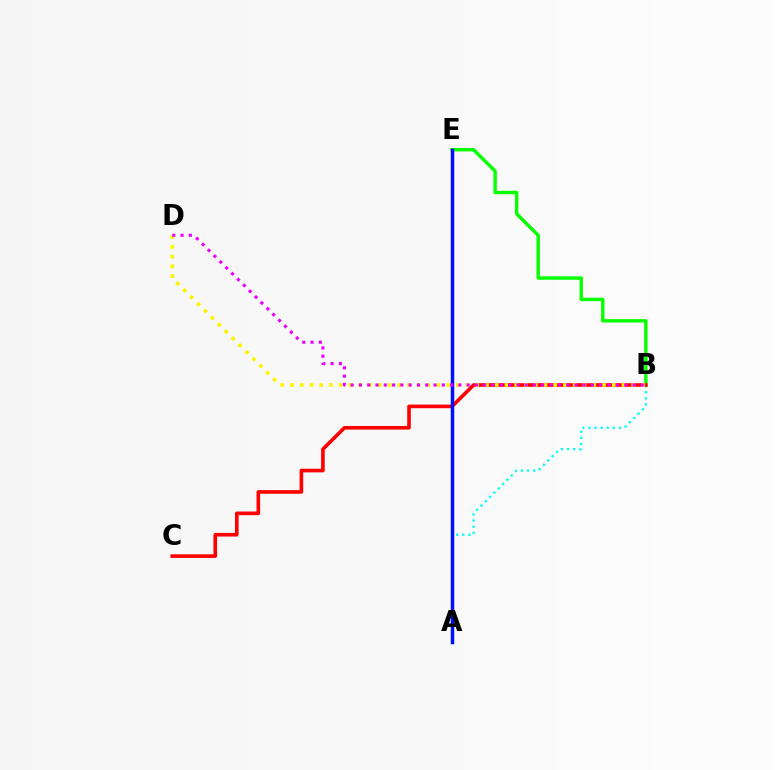{('B', 'E'): [{'color': '#08ff00', 'line_style': 'solid', 'thickness': 2.46}], ('A', 'B'): [{'color': '#00fff6', 'line_style': 'dotted', 'thickness': 1.66}], ('B', 'C'): [{'color': '#ff0000', 'line_style': 'solid', 'thickness': 2.6}], ('B', 'D'): [{'color': '#fcf500', 'line_style': 'dotted', 'thickness': 2.65}, {'color': '#ee00ff', 'line_style': 'dotted', 'thickness': 2.25}], ('A', 'E'): [{'color': '#0010ff', 'line_style': 'solid', 'thickness': 2.5}]}